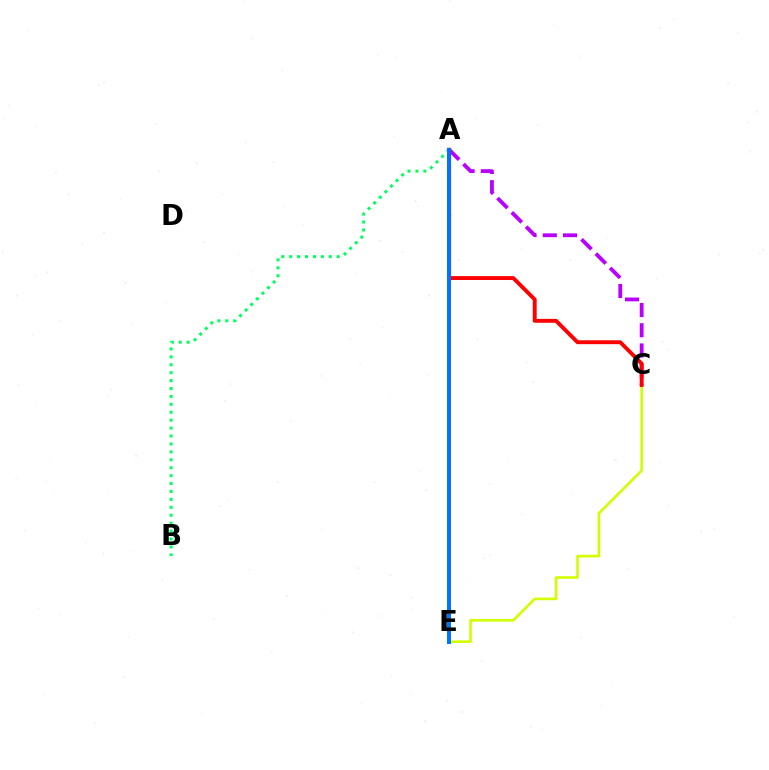{('A', 'B'): [{'color': '#00ff5c', 'line_style': 'dotted', 'thickness': 2.15}], ('A', 'C'): [{'color': '#b900ff', 'line_style': 'dashed', 'thickness': 2.75}, {'color': '#ff0000', 'line_style': 'solid', 'thickness': 2.8}], ('C', 'E'): [{'color': '#d1ff00', 'line_style': 'solid', 'thickness': 1.89}], ('A', 'E'): [{'color': '#0074ff', 'line_style': 'solid', 'thickness': 2.86}]}